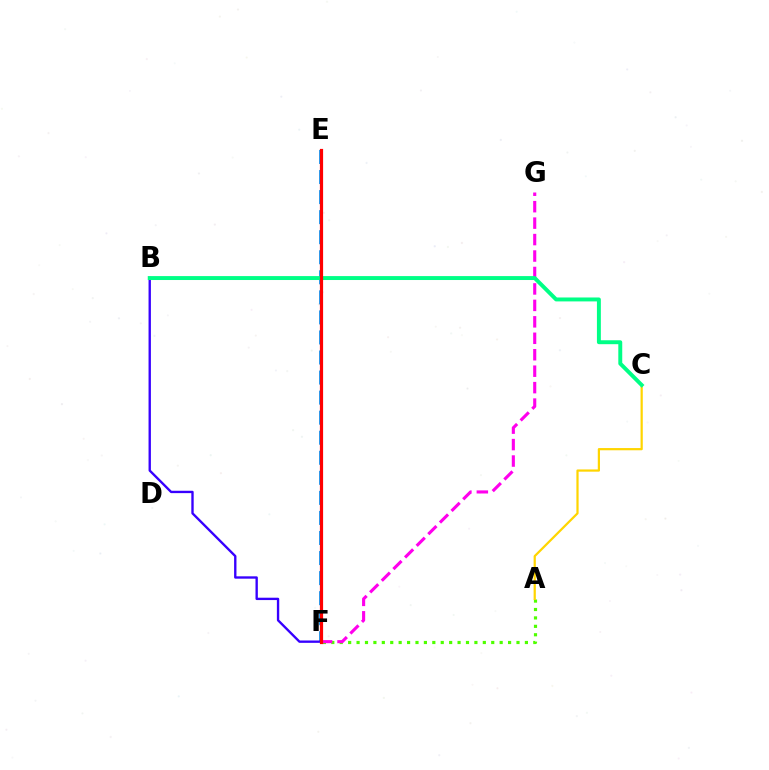{('A', 'F'): [{'color': '#4fff00', 'line_style': 'dotted', 'thickness': 2.29}], ('E', 'F'): [{'color': '#009eff', 'line_style': 'dashed', 'thickness': 2.72}, {'color': '#ff0000', 'line_style': 'solid', 'thickness': 2.3}], ('A', 'C'): [{'color': '#ffd500', 'line_style': 'solid', 'thickness': 1.6}], ('B', 'F'): [{'color': '#3700ff', 'line_style': 'solid', 'thickness': 1.7}], ('F', 'G'): [{'color': '#ff00ed', 'line_style': 'dashed', 'thickness': 2.23}], ('B', 'C'): [{'color': '#00ff86', 'line_style': 'solid', 'thickness': 2.83}]}